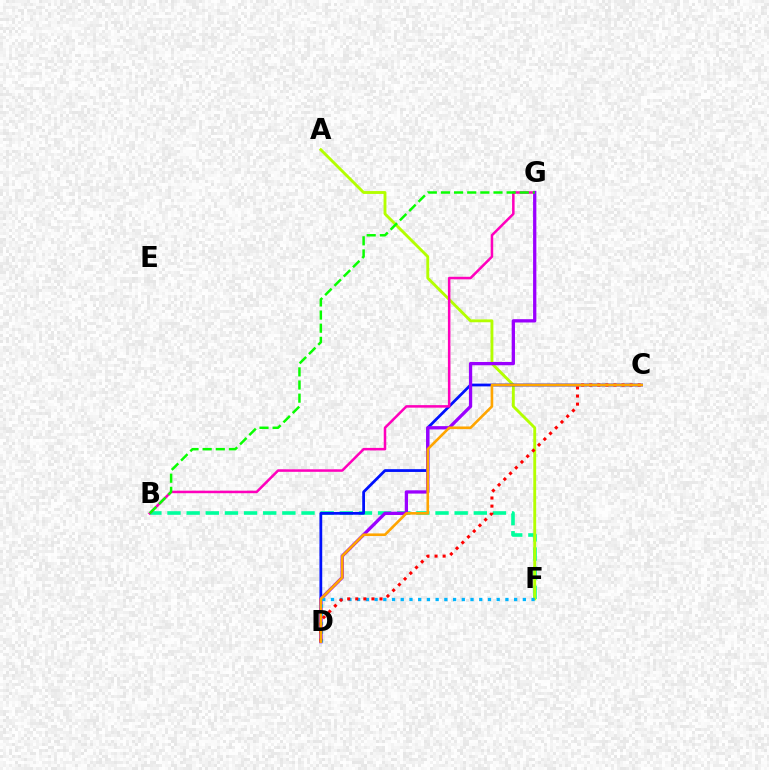{('B', 'F'): [{'color': '#00ff9d', 'line_style': 'dashed', 'thickness': 2.6}], ('A', 'F'): [{'color': '#b3ff00', 'line_style': 'solid', 'thickness': 2.06}], ('C', 'D'): [{'color': '#0010ff', 'line_style': 'solid', 'thickness': 1.99}, {'color': '#ff0000', 'line_style': 'dotted', 'thickness': 2.2}, {'color': '#ffa500', 'line_style': 'solid', 'thickness': 1.88}], ('B', 'G'): [{'color': '#ff00bd', 'line_style': 'solid', 'thickness': 1.82}, {'color': '#08ff00', 'line_style': 'dashed', 'thickness': 1.78}], ('D', 'G'): [{'color': '#9b00ff', 'line_style': 'solid', 'thickness': 2.36}], ('D', 'F'): [{'color': '#00b5ff', 'line_style': 'dotted', 'thickness': 2.37}]}